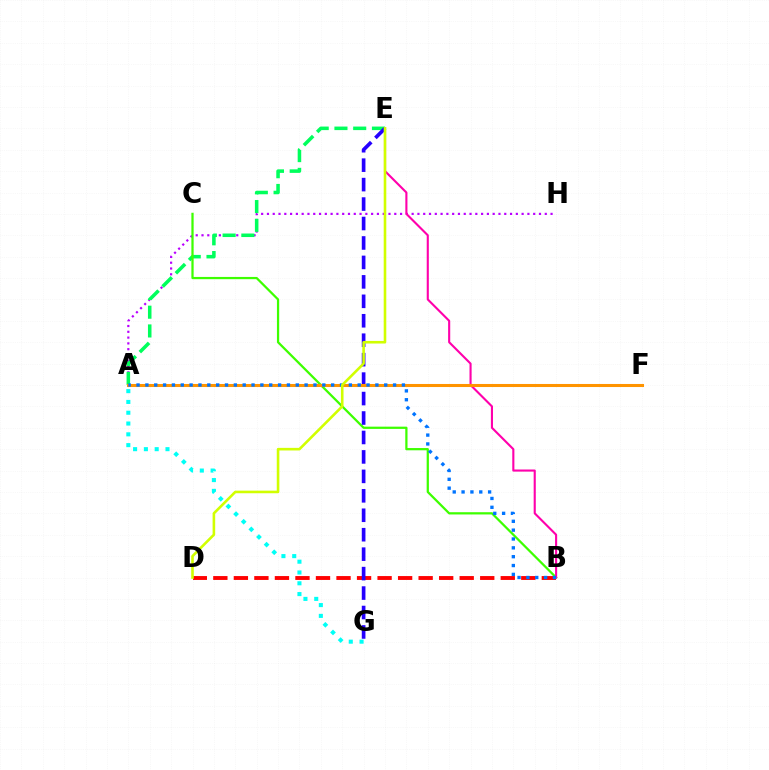{('A', 'H'): [{'color': '#b900ff', 'line_style': 'dotted', 'thickness': 1.57}], ('A', 'E'): [{'color': '#00ff5c', 'line_style': 'dashed', 'thickness': 2.55}], ('A', 'G'): [{'color': '#00fff6', 'line_style': 'dotted', 'thickness': 2.93}], ('B', 'C'): [{'color': '#3dff00', 'line_style': 'solid', 'thickness': 1.62}], ('B', 'E'): [{'color': '#ff00ac', 'line_style': 'solid', 'thickness': 1.52}], ('B', 'D'): [{'color': '#ff0000', 'line_style': 'dashed', 'thickness': 2.79}], ('E', 'G'): [{'color': '#2500ff', 'line_style': 'dashed', 'thickness': 2.64}], ('A', 'F'): [{'color': '#ff9400', 'line_style': 'solid', 'thickness': 2.2}], ('A', 'B'): [{'color': '#0074ff', 'line_style': 'dotted', 'thickness': 2.4}], ('D', 'E'): [{'color': '#d1ff00', 'line_style': 'solid', 'thickness': 1.87}]}